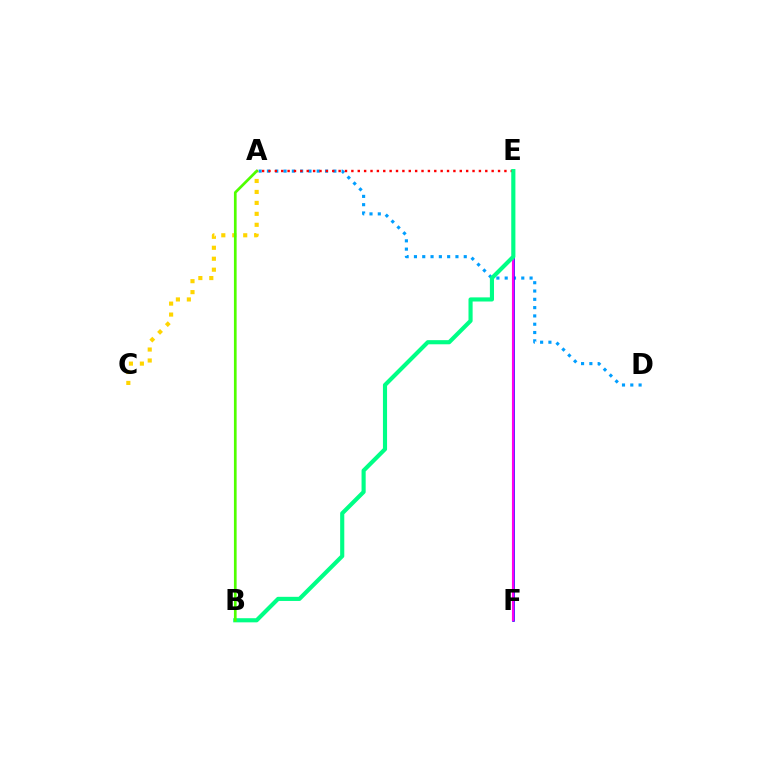{('A', 'D'): [{'color': '#009eff', 'line_style': 'dotted', 'thickness': 2.26}], ('E', 'F'): [{'color': '#3700ff', 'line_style': 'solid', 'thickness': 1.9}, {'color': '#ff00ed', 'line_style': 'solid', 'thickness': 1.53}], ('A', 'E'): [{'color': '#ff0000', 'line_style': 'dotted', 'thickness': 1.73}], ('A', 'C'): [{'color': '#ffd500', 'line_style': 'dotted', 'thickness': 2.98}], ('B', 'E'): [{'color': '#00ff86', 'line_style': 'solid', 'thickness': 2.97}], ('A', 'B'): [{'color': '#4fff00', 'line_style': 'solid', 'thickness': 1.94}]}